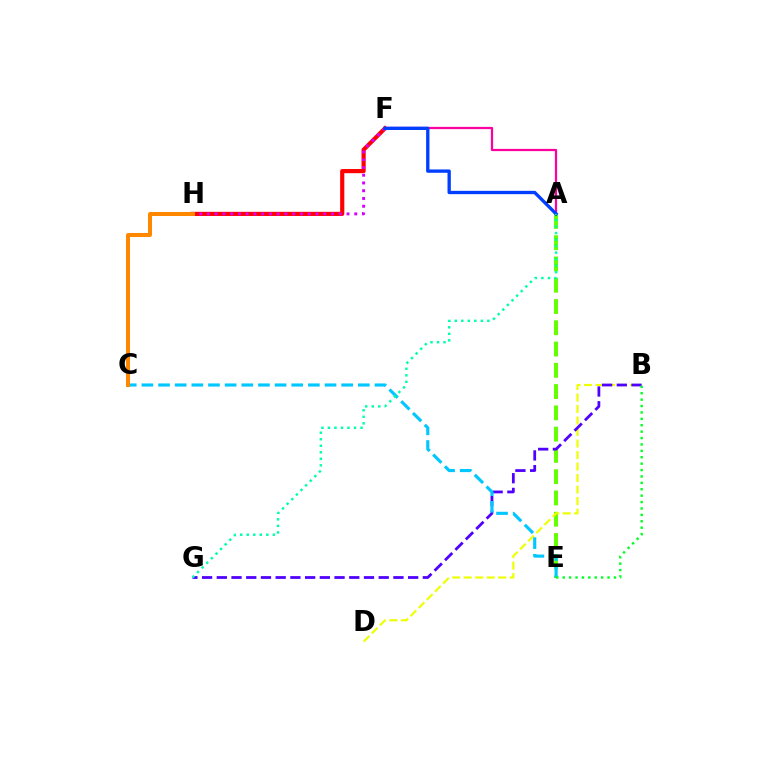{('A', 'E'): [{'color': '#66ff00', 'line_style': 'dashed', 'thickness': 2.89}], ('B', 'D'): [{'color': '#eeff00', 'line_style': 'dashed', 'thickness': 1.56}], ('F', 'H'): [{'color': '#ff0000', 'line_style': 'solid', 'thickness': 3.0}, {'color': '#d600ff', 'line_style': 'dotted', 'thickness': 2.11}], ('B', 'G'): [{'color': '#4f00ff', 'line_style': 'dashed', 'thickness': 2.0}], ('C', 'E'): [{'color': '#00c7ff', 'line_style': 'dashed', 'thickness': 2.26}], ('B', 'E'): [{'color': '#00ff27', 'line_style': 'dotted', 'thickness': 1.74}], ('A', 'F'): [{'color': '#ff00a0', 'line_style': 'solid', 'thickness': 1.61}, {'color': '#003fff', 'line_style': 'solid', 'thickness': 2.4}], ('C', 'H'): [{'color': '#ff8800', 'line_style': 'solid', 'thickness': 2.88}], ('A', 'G'): [{'color': '#00ffaf', 'line_style': 'dotted', 'thickness': 1.77}]}